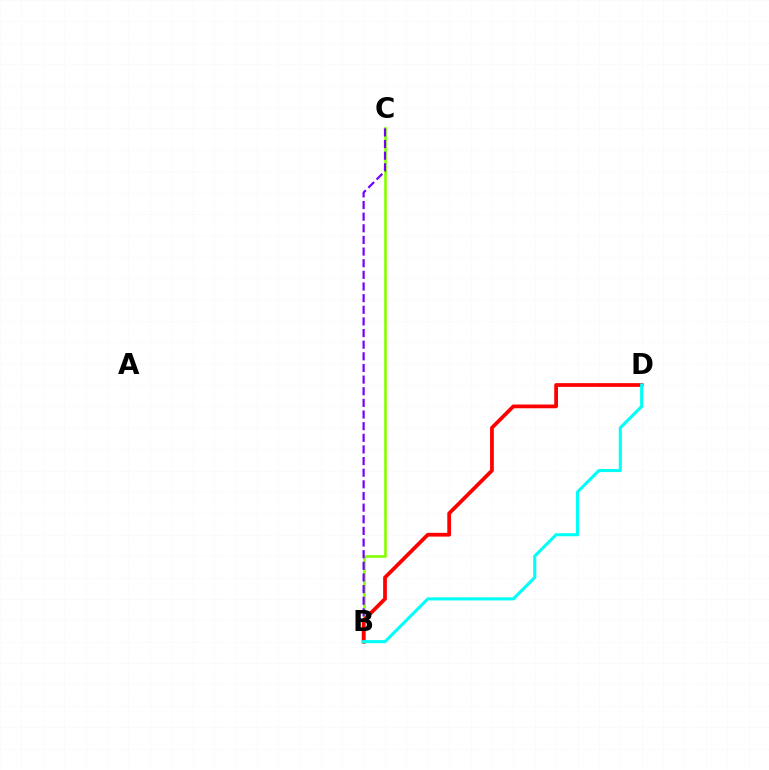{('B', 'C'): [{'color': '#84ff00', 'line_style': 'solid', 'thickness': 1.9}, {'color': '#7200ff', 'line_style': 'dashed', 'thickness': 1.58}], ('B', 'D'): [{'color': '#ff0000', 'line_style': 'solid', 'thickness': 2.7}, {'color': '#00fff6', 'line_style': 'solid', 'thickness': 2.21}]}